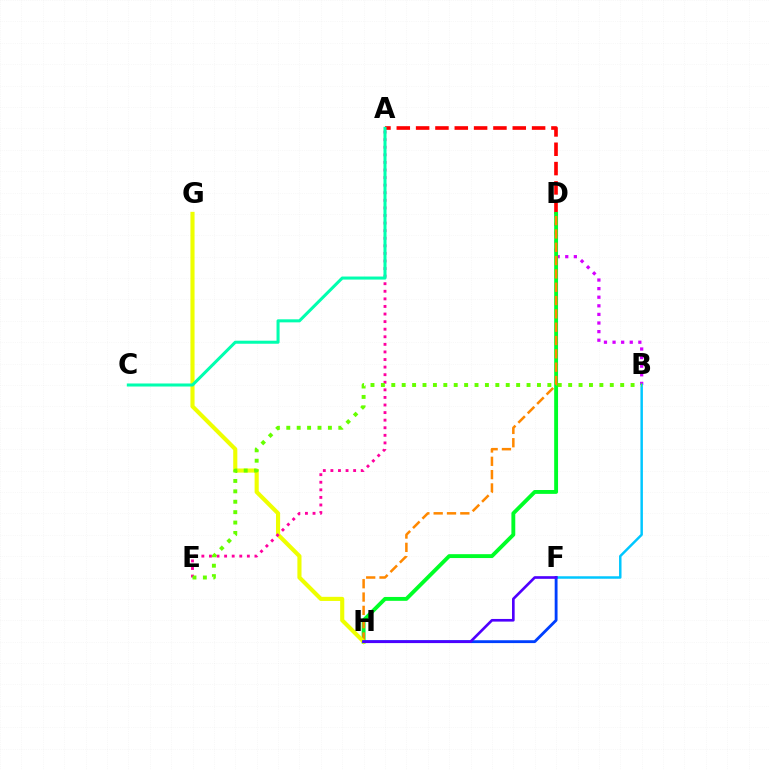{('A', 'D'): [{'color': '#ff0000', 'line_style': 'dashed', 'thickness': 2.63}], ('B', 'D'): [{'color': '#d600ff', 'line_style': 'dotted', 'thickness': 2.34}], ('D', 'H'): [{'color': '#00ff27', 'line_style': 'solid', 'thickness': 2.79}, {'color': '#ff8800', 'line_style': 'dashed', 'thickness': 1.81}], ('G', 'H'): [{'color': '#eeff00', 'line_style': 'solid', 'thickness': 2.97}], ('A', 'E'): [{'color': '#ff00a0', 'line_style': 'dotted', 'thickness': 2.06}], ('B', 'F'): [{'color': '#00c7ff', 'line_style': 'solid', 'thickness': 1.78}], ('A', 'C'): [{'color': '#00ffaf', 'line_style': 'solid', 'thickness': 2.19}], ('F', 'H'): [{'color': '#003fff', 'line_style': 'solid', 'thickness': 2.05}, {'color': '#4f00ff', 'line_style': 'solid', 'thickness': 1.91}], ('B', 'E'): [{'color': '#66ff00', 'line_style': 'dotted', 'thickness': 2.83}]}